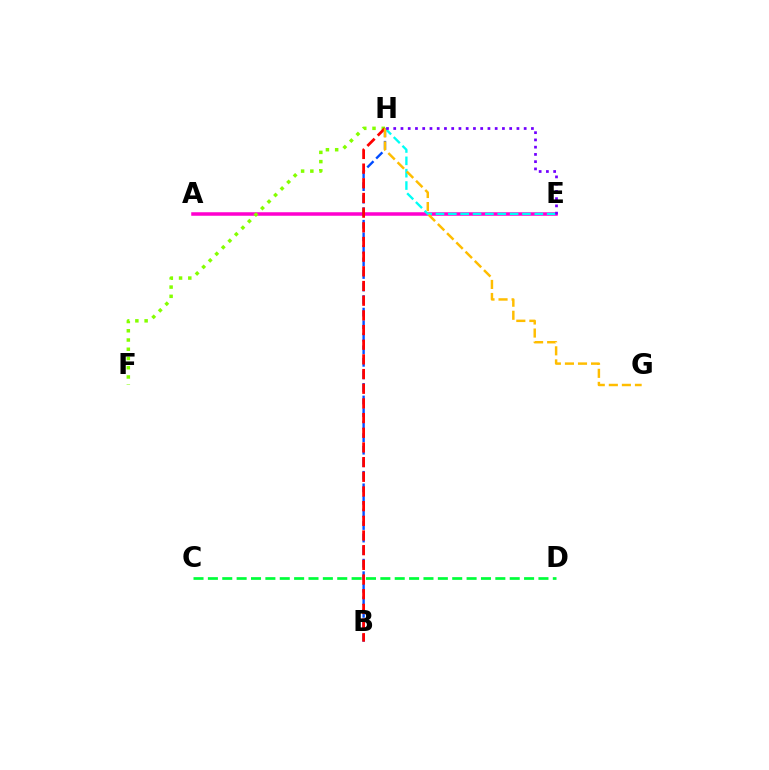{('A', 'E'): [{'color': '#ff00cf', 'line_style': 'solid', 'thickness': 2.53}], ('B', 'H'): [{'color': '#004bff', 'line_style': 'dashed', 'thickness': 1.71}, {'color': '#ff0000', 'line_style': 'dashed', 'thickness': 1.99}], ('F', 'H'): [{'color': '#84ff00', 'line_style': 'dotted', 'thickness': 2.51}], ('C', 'D'): [{'color': '#00ff39', 'line_style': 'dashed', 'thickness': 1.95}], ('E', 'H'): [{'color': '#00fff6', 'line_style': 'dashed', 'thickness': 1.68}, {'color': '#7200ff', 'line_style': 'dotted', 'thickness': 1.97}], ('G', 'H'): [{'color': '#ffbd00', 'line_style': 'dashed', 'thickness': 1.77}]}